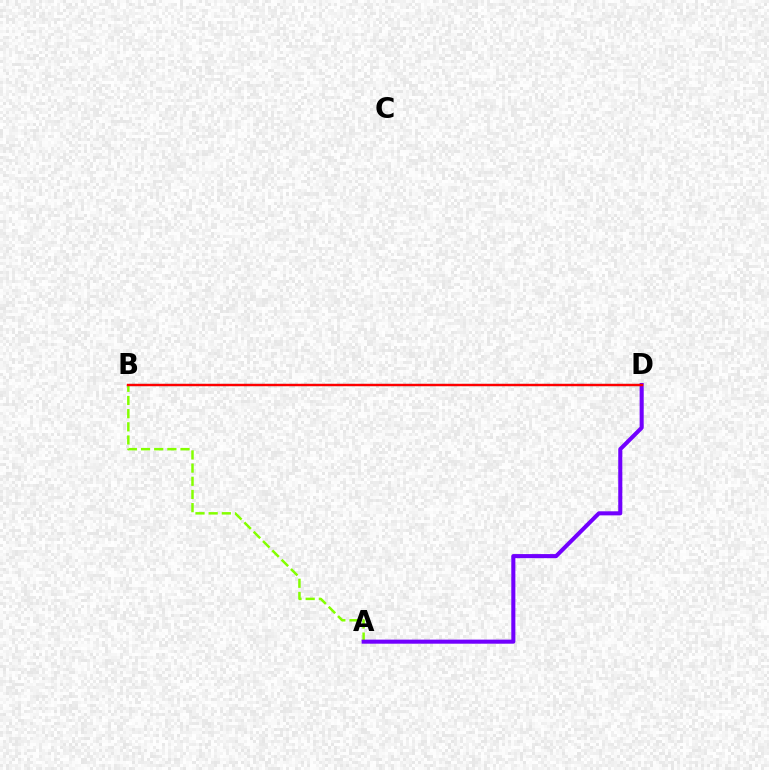{('A', 'B'): [{'color': '#84ff00', 'line_style': 'dashed', 'thickness': 1.79}], ('B', 'D'): [{'color': '#00fff6', 'line_style': 'dashed', 'thickness': 1.56}, {'color': '#ff0000', 'line_style': 'solid', 'thickness': 1.75}], ('A', 'D'): [{'color': '#7200ff', 'line_style': 'solid', 'thickness': 2.93}]}